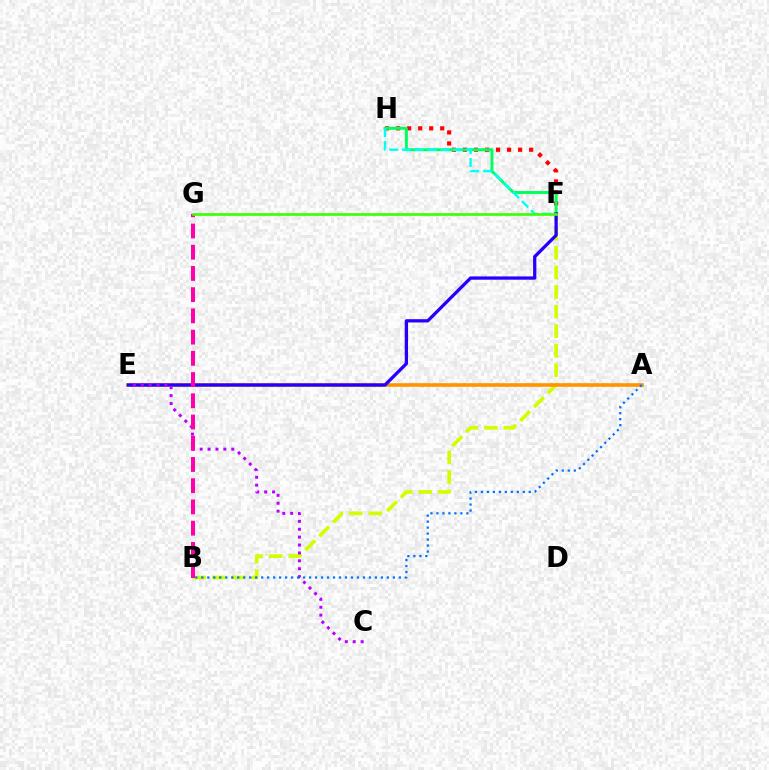{('B', 'F'): [{'color': '#d1ff00', 'line_style': 'dashed', 'thickness': 2.66}], ('F', 'H'): [{'color': '#ff0000', 'line_style': 'dotted', 'thickness': 3.0}, {'color': '#00ff5c', 'line_style': 'solid', 'thickness': 2.11}, {'color': '#00fff6', 'line_style': 'dashed', 'thickness': 1.74}], ('A', 'E'): [{'color': '#ff9400', 'line_style': 'solid', 'thickness': 2.6}], ('E', 'F'): [{'color': '#2500ff', 'line_style': 'solid', 'thickness': 2.37}], ('C', 'E'): [{'color': '#b900ff', 'line_style': 'dotted', 'thickness': 2.15}], ('A', 'B'): [{'color': '#0074ff', 'line_style': 'dotted', 'thickness': 1.63}], ('B', 'G'): [{'color': '#ff00ac', 'line_style': 'dashed', 'thickness': 2.88}], ('F', 'G'): [{'color': '#3dff00', 'line_style': 'solid', 'thickness': 1.93}]}